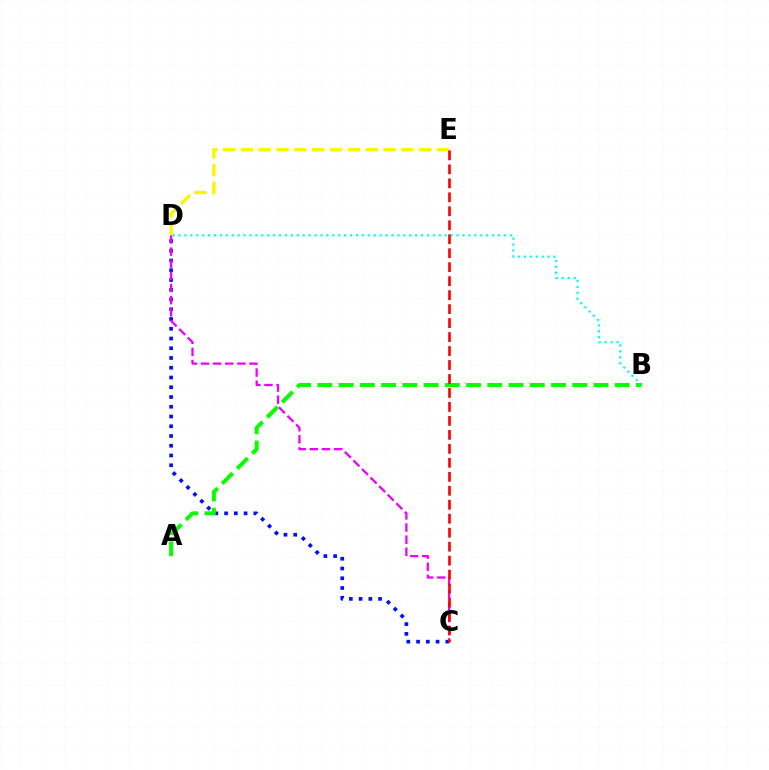{('B', 'D'): [{'color': '#00fff6', 'line_style': 'dotted', 'thickness': 1.61}], ('C', 'D'): [{'color': '#0010ff', 'line_style': 'dotted', 'thickness': 2.65}, {'color': '#ee00ff', 'line_style': 'dashed', 'thickness': 1.65}], ('D', 'E'): [{'color': '#fcf500', 'line_style': 'dashed', 'thickness': 2.42}], ('A', 'B'): [{'color': '#08ff00', 'line_style': 'dashed', 'thickness': 2.88}], ('C', 'E'): [{'color': '#ff0000', 'line_style': 'dashed', 'thickness': 1.9}]}